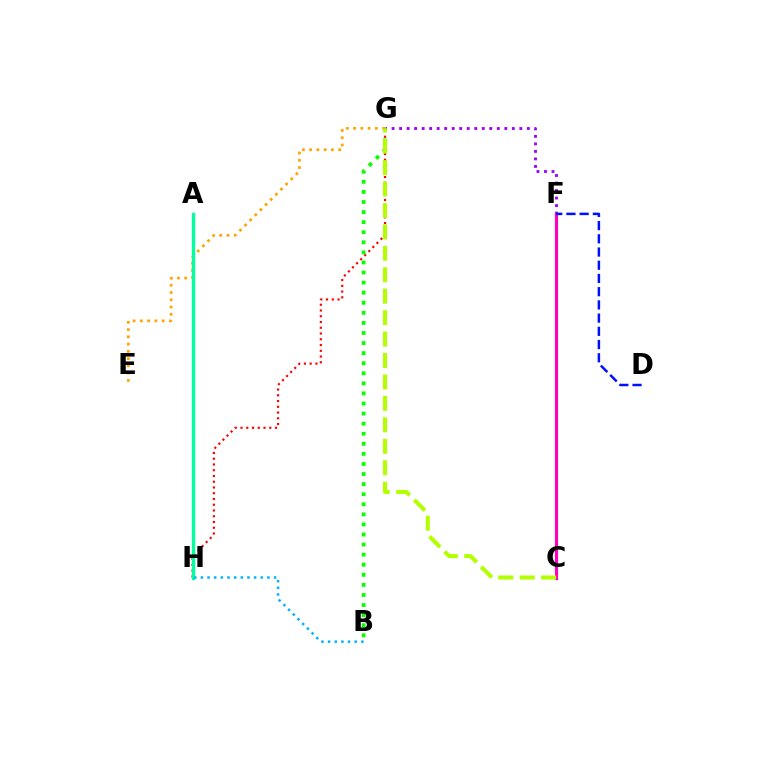{('E', 'G'): [{'color': '#ffa500', 'line_style': 'dotted', 'thickness': 1.97}], ('G', 'H'): [{'color': '#ff0000', 'line_style': 'dotted', 'thickness': 1.56}], ('B', 'G'): [{'color': '#08ff00', 'line_style': 'dotted', 'thickness': 2.74}], ('F', 'G'): [{'color': '#9b00ff', 'line_style': 'dotted', 'thickness': 2.04}], ('A', 'H'): [{'color': '#00ff9d', 'line_style': 'solid', 'thickness': 2.38}], ('C', 'F'): [{'color': '#ff00bd', 'line_style': 'solid', 'thickness': 2.27}], ('D', 'F'): [{'color': '#0010ff', 'line_style': 'dashed', 'thickness': 1.8}], ('B', 'H'): [{'color': '#00b5ff', 'line_style': 'dotted', 'thickness': 1.81}], ('C', 'G'): [{'color': '#b3ff00', 'line_style': 'dashed', 'thickness': 2.91}]}